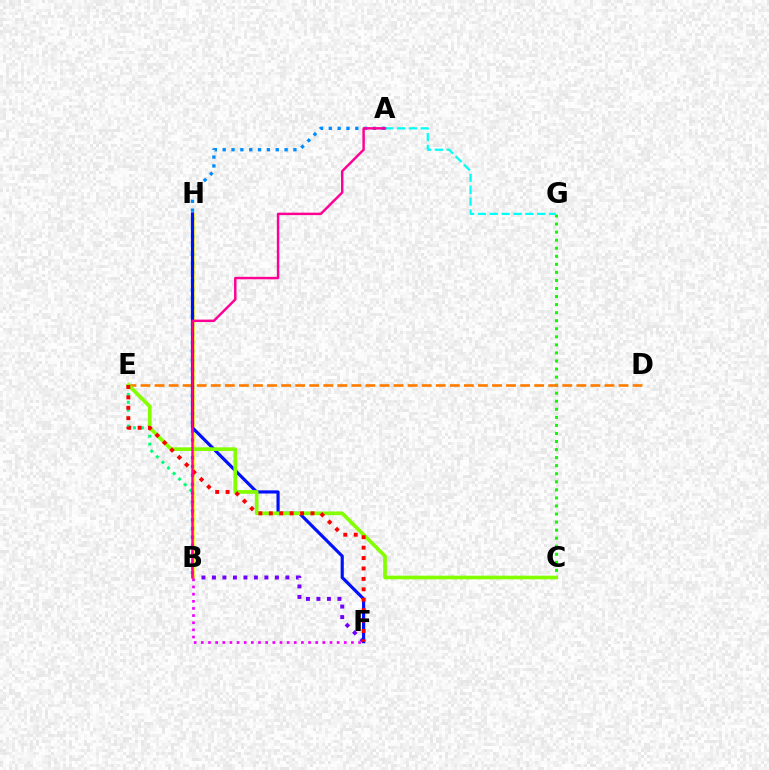{('C', 'G'): [{'color': '#08ff00', 'line_style': 'dotted', 'thickness': 2.19}], ('B', 'F'): [{'color': '#7200ff', 'line_style': 'dotted', 'thickness': 2.85}, {'color': '#ee00ff', 'line_style': 'dotted', 'thickness': 1.94}], ('B', 'H'): [{'color': '#fcf500', 'line_style': 'solid', 'thickness': 1.87}], ('B', 'E'): [{'color': '#00ff74', 'line_style': 'dotted', 'thickness': 2.15}], ('D', 'E'): [{'color': '#ff7c00', 'line_style': 'dashed', 'thickness': 1.91}], ('A', 'G'): [{'color': '#00fff6', 'line_style': 'dashed', 'thickness': 1.61}], ('A', 'B'): [{'color': '#008cff', 'line_style': 'dotted', 'thickness': 2.4}, {'color': '#ff0094', 'line_style': 'solid', 'thickness': 1.76}], ('F', 'H'): [{'color': '#0010ff', 'line_style': 'solid', 'thickness': 2.27}], ('C', 'E'): [{'color': '#84ff00', 'line_style': 'solid', 'thickness': 2.65}], ('E', 'F'): [{'color': '#ff0000', 'line_style': 'dotted', 'thickness': 2.83}]}